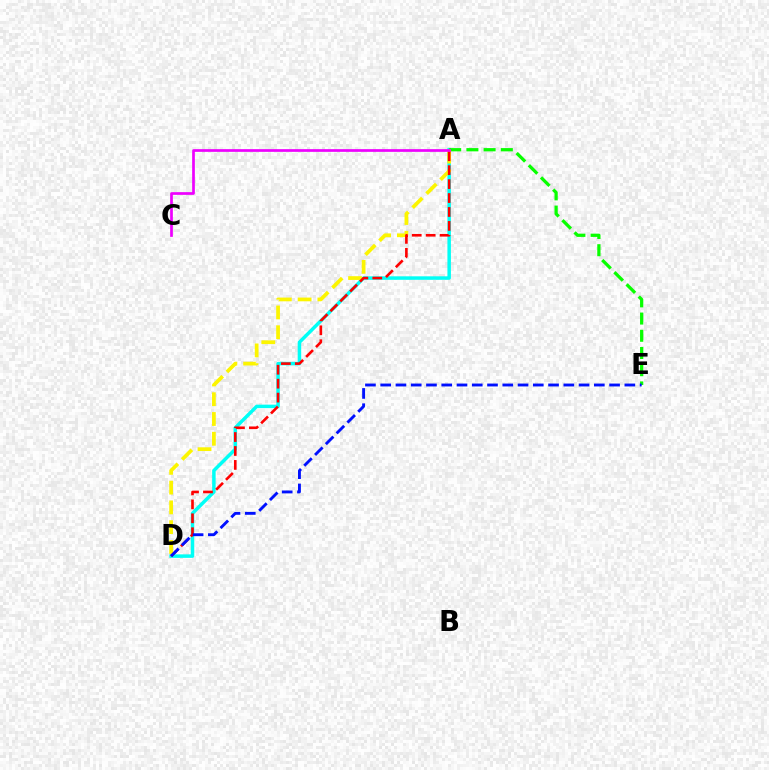{('A', 'D'): [{'color': '#00fff6', 'line_style': 'solid', 'thickness': 2.51}, {'color': '#fcf500', 'line_style': 'dashed', 'thickness': 2.69}, {'color': '#ff0000', 'line_style': 'dashed', 'thickness': 1.89}], ('A', 'E'): [{'color': '#08ff00', 'line_style': 'dashed', 'thickness': 2.34}], ('D', 'E'): [{'color': '#0010ff', 'line_style': 'dashed', 'thickness': 2.07}], ('A', 'C'): [{'color': '#ee00ff', 'line_style': 'solid', 'thickness': 1.95}]}